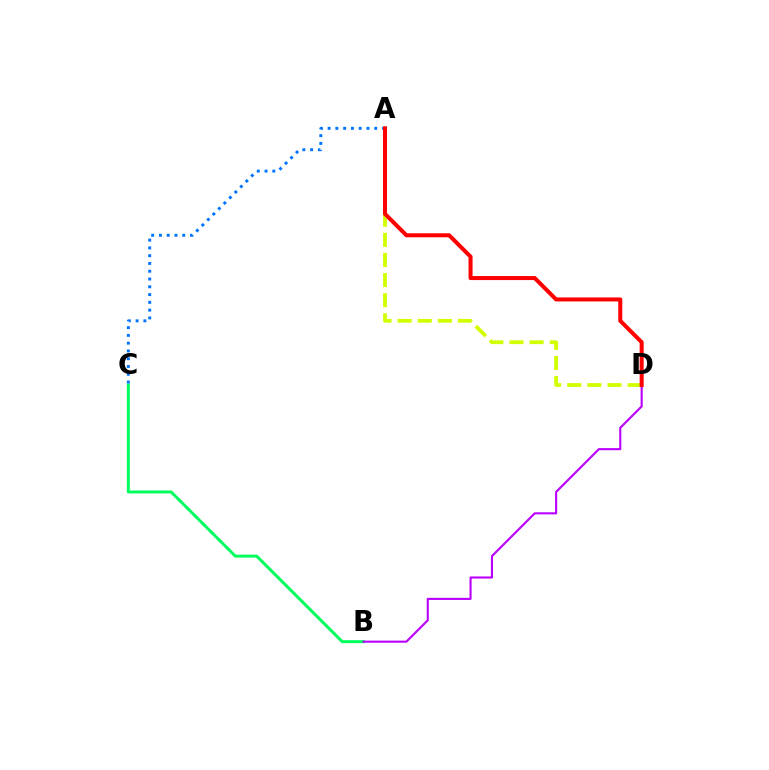{('B', 'C'): [{'color': '#00ff5c', 'line_style': 'solid', 'thickness': 2.14}], ('A', 'D'): [{'color': '#d1ff00', 'line_style': 'dashed', 'thickness': 2.73}, {'color': '#ff0000', 'line_style': 'solid', 'thickness': 2.9}], ('A', 'C'): [{'color': '#0074ff', 'line_style': 'dotted', 'thickness': 2.11}], ('B', 'D'): [{'color': '#b900ff', 'line_style': 'solid', 'thickness': 1.51}]}